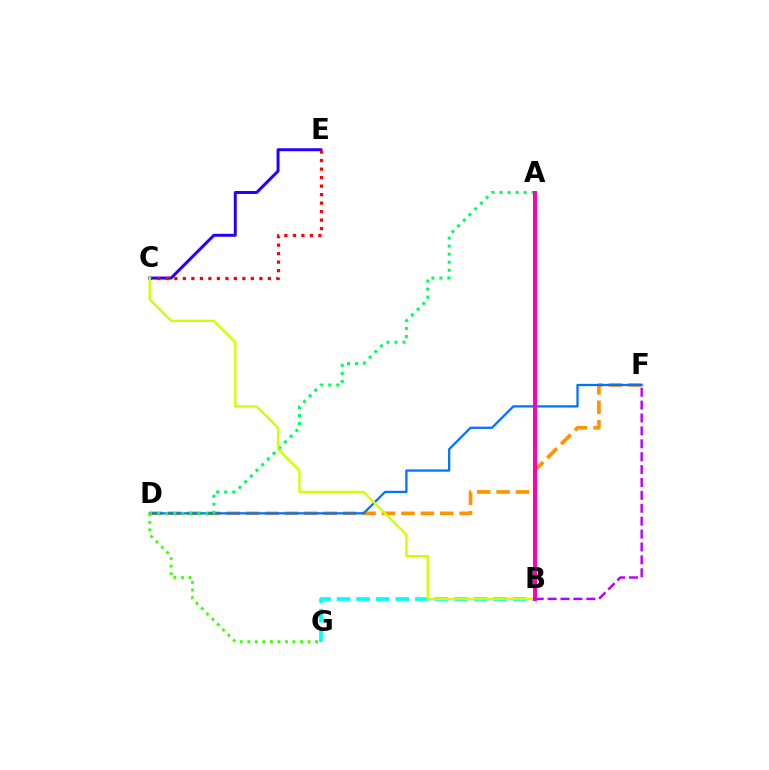{('B', 'G'): [{'color': '#00fff6', 'line_style': 'dashed', 'thickness': 2.66}], ('D', 'F'): [{'color': '#ff9400', 'line_style': 'dashed', 'thickness': 2.64}, {'color': '#0074ff', 'line_style': 'solid', 'thickness': 1.64}], ('A', 'D'): [{'color': '#00ff5c', 'line_style': 'dotted', 'thickness': 2.19}], ('C', 'E'): [{'color': '#2500ff', 'line_style': 'solid', 'thickness': 2.14}, {'color': '#ff0000', 'line_style': 'dotted', 'thickness': 2.31}], ('D', 'G'): [{'color': '#3dff00', 'line_style': 'dotted', 'thickness': 2.05}], ('B', 'C'): [{'color': '#d1ff00', 'line_style': 'solid', 'thickness': 1.68}], ('A', 'B'): [{'color': '#ff00ac', 'line_style': 'solid', 'thickness': 2.85}], ('B', 'F'): [{'color': '#b900ff', 'line_style': 'dashed', 'thickness': 1.75}]}